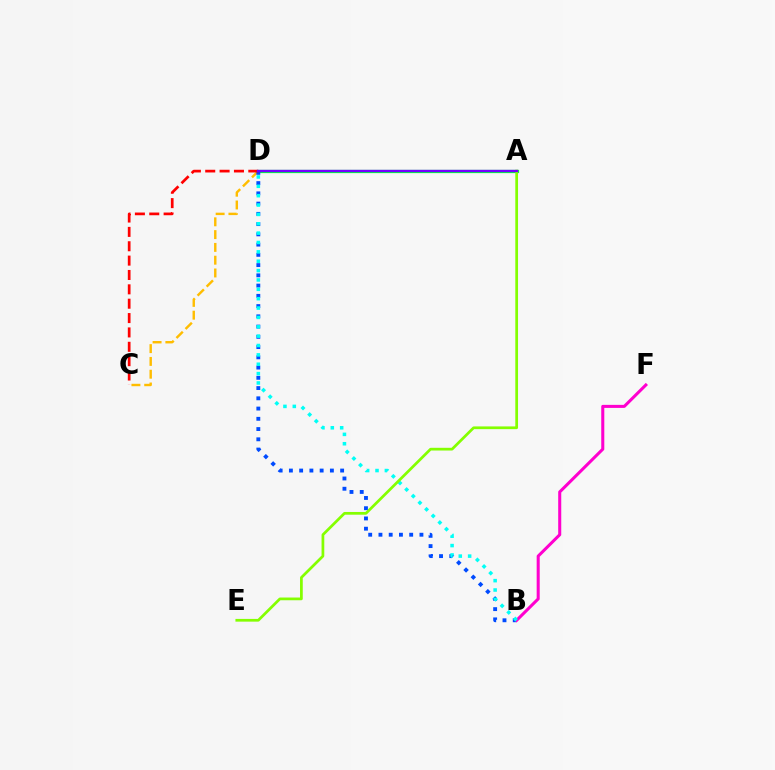{('C', 'D'): [{'color': '#ffbd00', 'line_style': 'dashed', 'thickness': 1.74}, {'color': '#ff0000', 'line_style': 'dashed', 'thickness': 1.95}], ('A', 'D'): [{'color': '#00ff39', 'line_style': 'solid', 'thickness': 2.34}, {'color': '#7200ff', 'line_style': 'solid', 'thickness': 1.68}], ('B', 'D'): [{'color': '#004bff', 'line_style': 'dotted', 'thickness': 2.78}, {'color': '#00fff6', 'line_style': 'dotted', 'thickness': 2.54}], ('B', 'F'): [{'color': '#ff00cf', 'line_style': 'solid', 'thickness': 2.19}], ('A', 'E'): [{'color': '#84ff00', 'line_style': 'solid', 'thickness': 1.96}]}